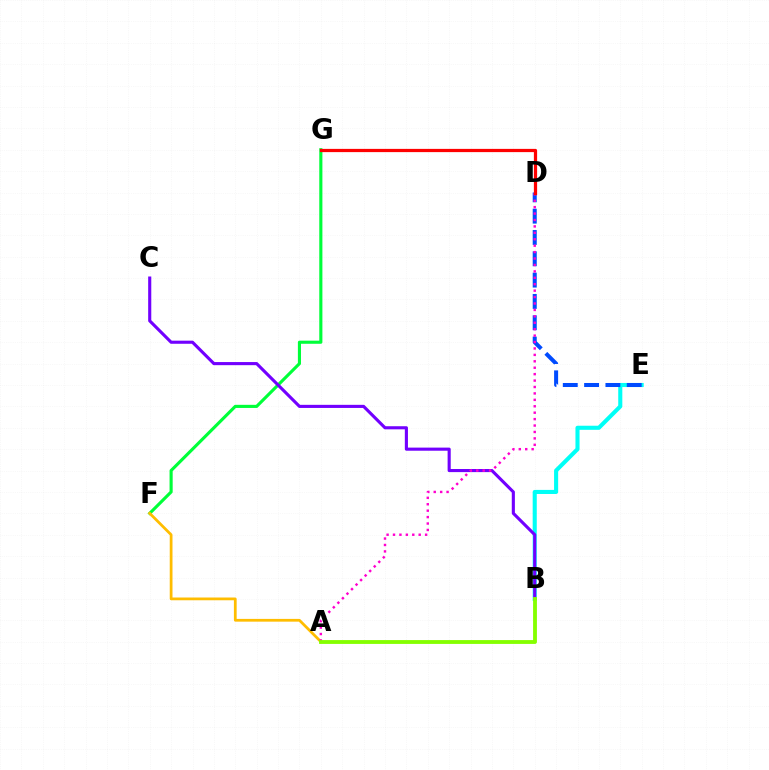{('F', 'G'): [{'color': '#00ff39', 'line_style': 'solid', 'thickness': 2.25}], ('B', 'E'): [{'color': '#00fff6', 'line_style': 'solid', 'thickness': 2.94}], ('B', 'C'): [{'color': '#7200ff', 'line_style': 'solid', 'thickness': 2.24}], ('A', 'F'): [{'color': '#ffbd00', 'line_style': 'solid', 'thickness': 1.99}], ('D', 'E'): [{'color': '#004bff', 'line_style': 'dashed', 'thickness': 2.9}], ('A', 'D'): [{'color': '#ff00cf', 'line_style': 'dotted', 'thickness': 1.75}], ('D', 'G'): [{'color': '#ff0000', 'line_style': 'solid', 'thickness': 2.33}], ('A', 'B'): [{'color': '#84ff00', 'line_style': 'solid', 'thickness': 2.76}]}